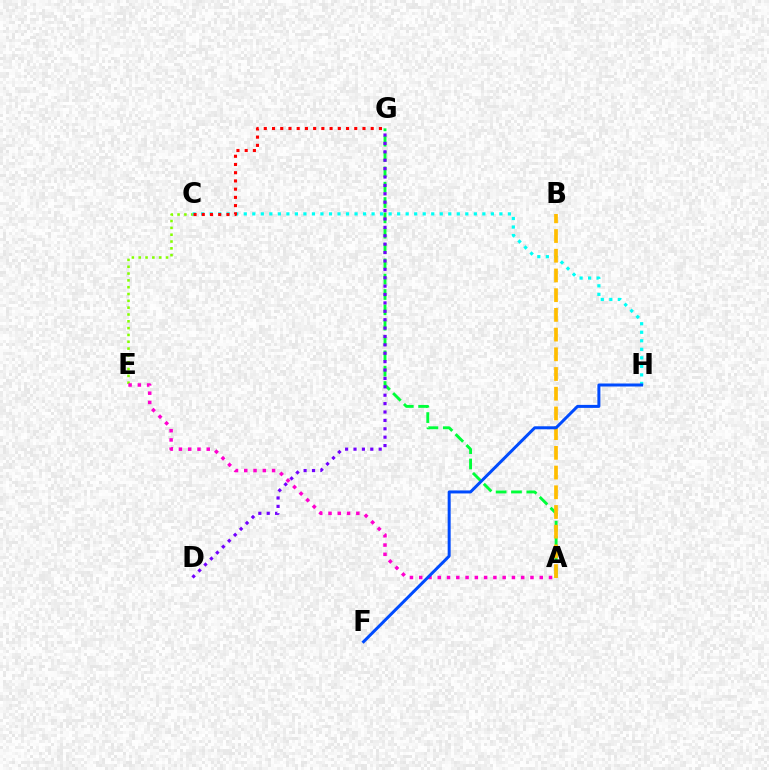{('C', 'E'): [{'color': '#84ff00', 'line_style': 'dotted', 'thickness': 1.85}], ('A', 'G'): [{'color': '#00ff39', 'line_style': 'dashed', 'thickness': 2.08}], ('C', 'H'): [{'color': '#00fff6', 'line_style': 'dotted', 'thickness': 2.32}], ('A', 'E'): [{'color': '#ff00cf', 'line_style': 'dotted', 'thickness': 2.52}], ('C', 'G'): [{'color': '#ff0000', 'line_style': 'dotted', 'thickness': 2.23}], ('A', 'B'): [{'color': '#ffbd00', 'line_style': 'dashed', 'thickness': 2.68}], ('D', 'G'): [{'color': '#7200ff', 'line_style': 'dotted', 'thickness': 2.28}], ('F', 'H'): [{'color': '#004bff', 'line_style': 'solid', 'thickness': 2.16}]}